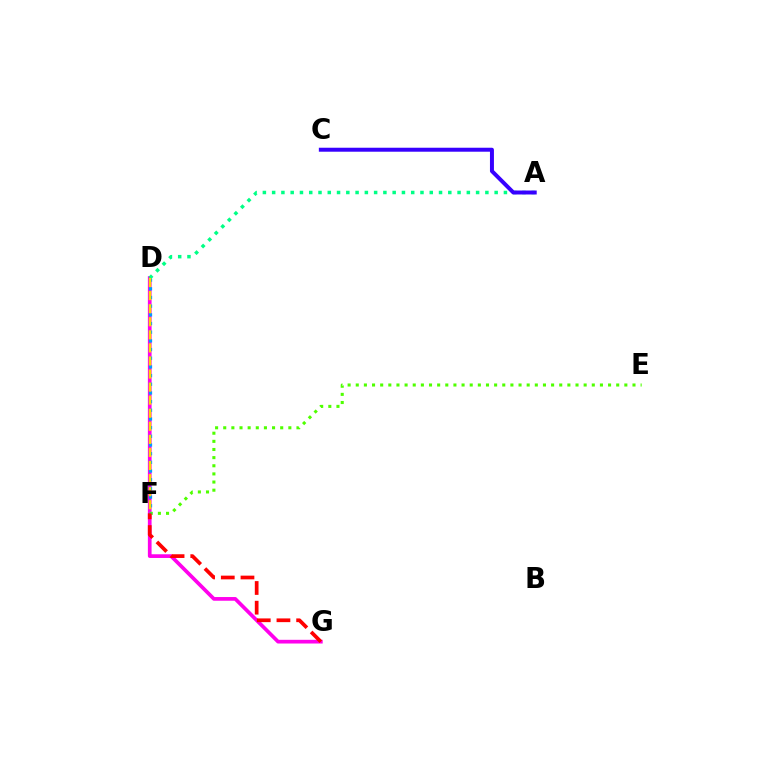{('D', 'G'): [{'color': '#ff00ed', 'line_style': 'solid', 'thickness': 2.67}], ('E', 'F'): [{'color': '#4fff00', 'line_style': 'dotted', 'thickness': 2.21}], ('D', 'F'): [{'color': '#009eff', 'line_style': 'dotted', 'thickness': 2.36}, {'color': '#ffd500', 'line_style': 'dashed', 'thickness': 1.78}], ('F', 'G'): [{'color': '#ff0000', 'line_style': 'dashed', 'thickness': 2.67}], ('A', 'D'): [{'color': '#00ff86', 'line_style': 'dotted', 'thickness': 2.52}], ('A', 'C'): [{'color': '#3700ff', 'line_style': 'solid', 'thickness': 2.86}]}